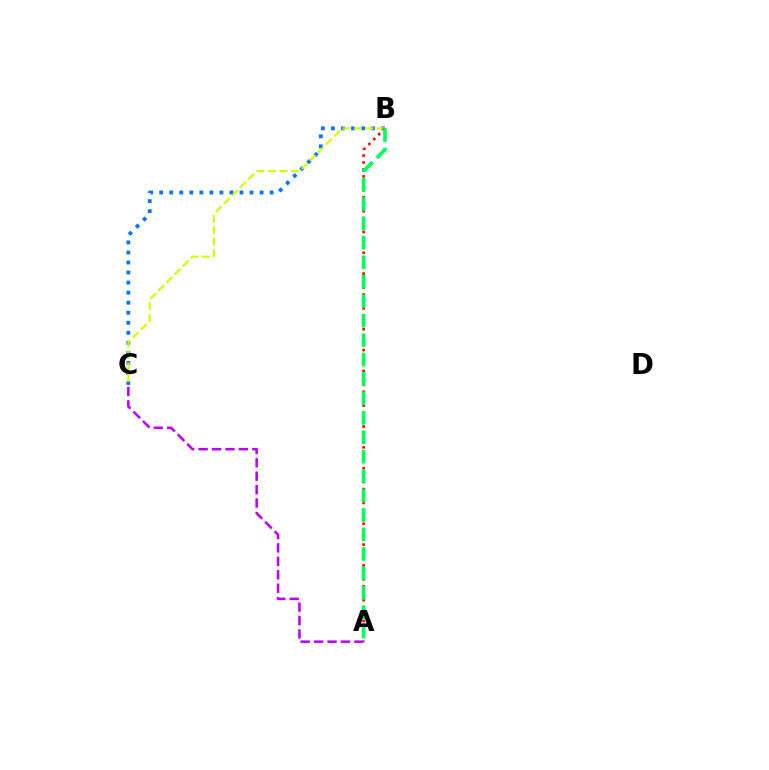{('B', 'C'): [{'color': '#0074ff', 'line_style': 'dotted', 'thickness': 2.73}, {'color': '#d1ff00', 'line_style': 'dashed', 'thickness': 1.56}], ('A', 'B'): [{'color': '#ff0000', 'line_style': 'dotted', 'thickness': 1.89}, {'color': '#00ff5c', 'line_style': 'dashed', 'thickness': 2.64}], ('A', 'C'): [{'color': '#b900ff', 'line_style': 'dashed', 'thickness': 1.82}]}